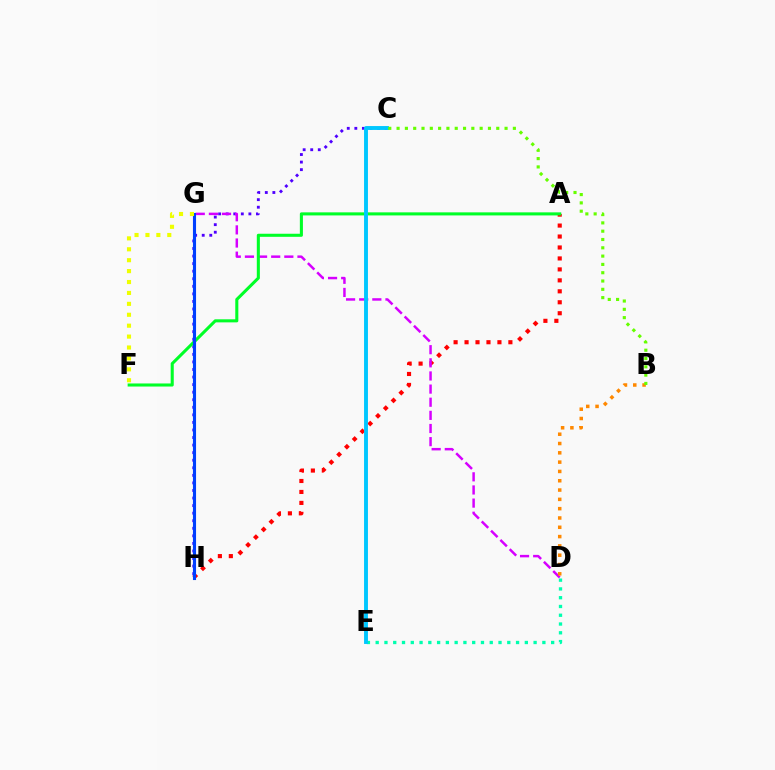{('G', 'H'): [{'color': '#ff00a0', 'line_style': 'dashed', 'thickness': 2.09}, {'color': '#003fff', 'line_style': 'solid', 'thickness': 2.23}], ('C', 'H'): [{'color': '#4f00ff', 'line_style': 'dotted', 'thickness': 2.05}], ('A', 'H'): [{'color': '#ff0000', 'line_style': 'dotted', 'thickness': 2.98}], ('D', 'G'): [{'color': '#d600ff', 'line_style': 'dashed', 'thickness': 1.78}], ('A', 'F'): [{'color': '#00ff27', 'line_style': 'solid', 'thickness': 2.21}], ('D', 'E'): [{'color': '#00ffaf', 'line_style': 'dotted', 'thickness': 2.38}], ('B', 'D'): [{'color': '#ff8800', 'line_style': 'dotted', 'thickness': 2.53}], ('F', 'G'): [{'color': '#eeff00', 'line_style': 'dotted', 'thickness': 2.97}], ('C', 'E'): [{'color': '#00c7ff', 'line_style': 'solid', 'thickness': 2.8}], ('B', 'C'): [{'color': '#66ff00', 'line_style': 'dotted', 'thickness': 2.26}]}